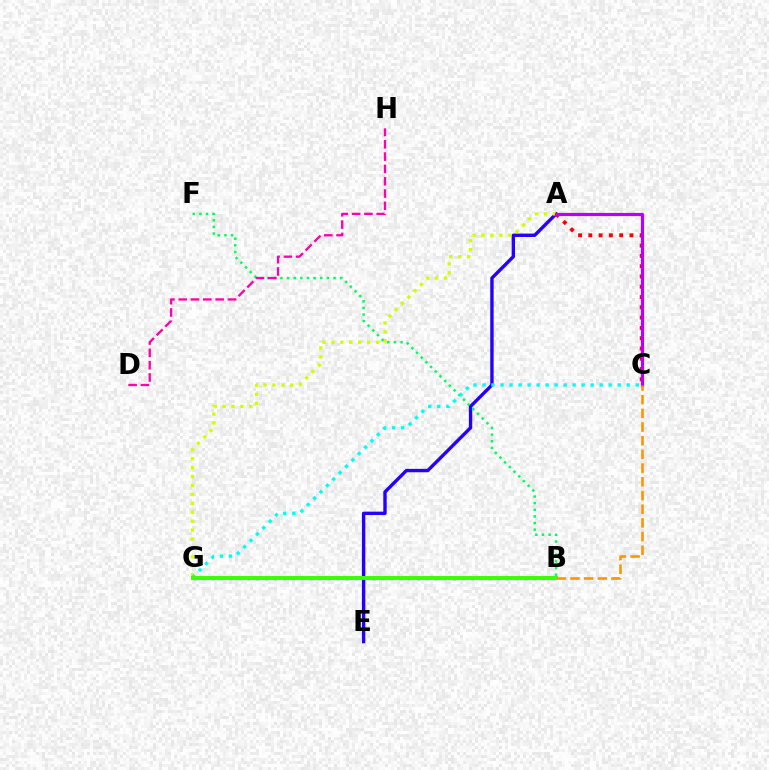{('A', 'E'): [{'color': '#2500ff', 'line_style': 'solid', 'thickness': 2.44}], ('A', 'G'): [{'color': '#d1ff00', 'line_style': 'dotted', 'thickness': 2.42}], ('B', 'F'): [{'color': '#00ff5c', 'line_style': 'dotted', 'thickness': 1.8}], ('A', 'C'): [{'color': '#ff0000', 'line_style': 'dotted', 'thickness': 2.79}, {'color': '#b900ff', 'line_style': 'solid', 'thickness': 2.3}], ('C', 'G'): [{'color': '#00fff6', 'line_style': 'dotted', 'thickness': 2.45}], ('B', 'G'): [{'color': '#0074ff', 'line_style': 'dotted', 'thickness': 2.43}, {'color': '#3dff00', 'line_style': 'solid', 'thickness': 2.86}], ('D', 'H'): [{'color': '#ff00ac', 'line_style': 'dashed', 'thickness': 1.67}], ('B', 'C'): [{'color': '#ff9400', 'line_style': 'dashed', 'thickness': 1.86}]}